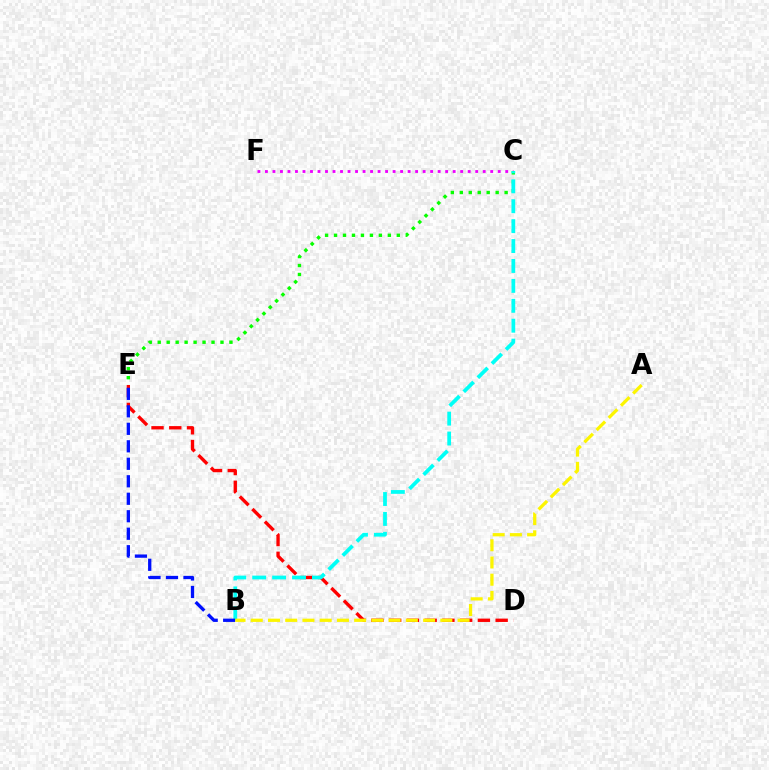{('D', 'E'): [{'color': '#ff0000', 'line_style': 'dashed', 'thickness': 2.41}], ('C', 'F'): [{'color': '#ee00ff', 'line_style': 'dotted', 'thickness': 2.04}], ('C', 'E'): [{'color': '#08ff00', 'line_style': 'dotted', 'thickness': 2.44}], ('B', 'C'): [{'color': '#00fff6', 'line_style': 'dashed', 'thickness': 2.71}], ('B', 'E'): [{'color': '#0010ff', 'line_style': 'dashed', 'thickness': 2.38}], ('A', 'B'): [{'color': '#fcf500', 'line_style': 'dashed', 'thickness': 2.34}]}